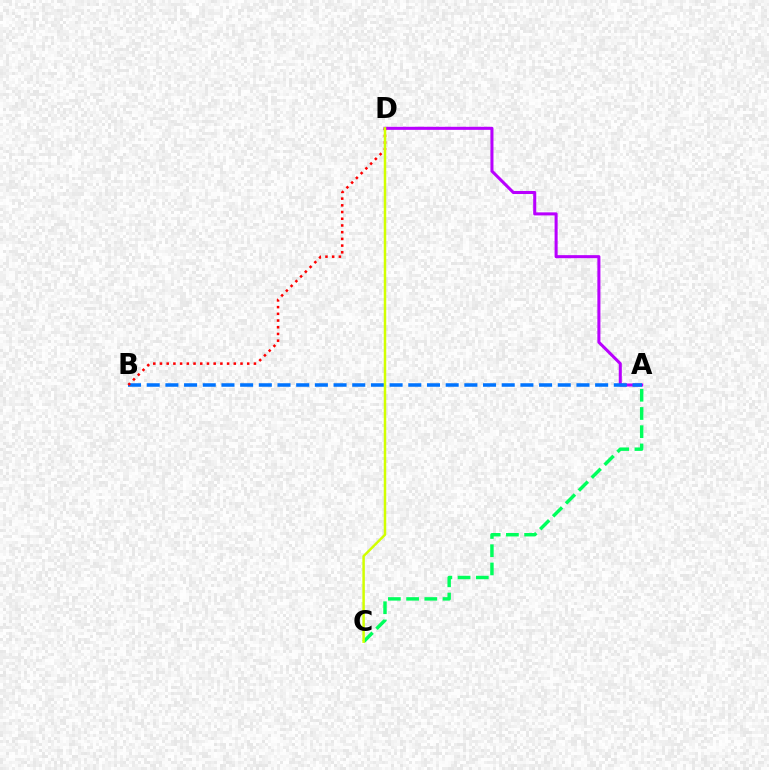{('A', 'C'): [{'color': '#00ff5c', 'line_style': 'dashed', 'thickness': 2.47}], ('A', 'D'): [{'color': '#b900ff', 'line_style': 'solid', 'thickness': 2.19}], ('A', 'B'): [{'color': '#0074ff', 'line_style': 'dashed', 'thickness': 2.54}], ('B', 'D'): [{'color': '#ff0000', 'line_style': 'dotted', 'thickness': 1.82}], ('C', 'D'): [{'color': '#d1ff00', 'line_style': 'solid', 'thickness': 1.79}]}